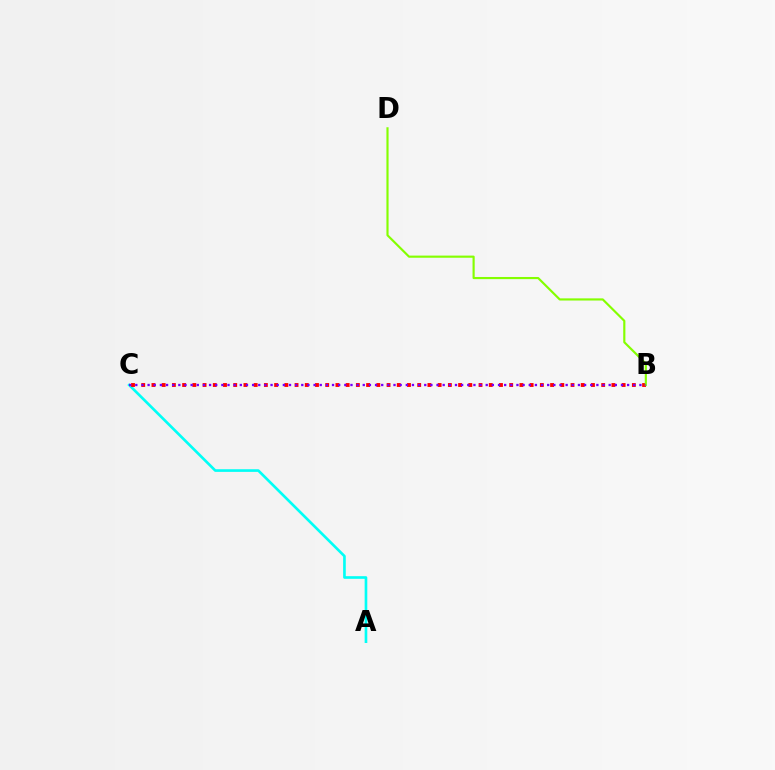{('A', 'C'): [{'color': '#00fff6', 'line_style': 'solid', 'thickness': 1.91}], ('B', 'C'): [{'color': '#ff0000', 'line_style': 'dotted', 'thickness': 2.78}, {'color': '#7200ff', 'line_style': 'dotted', 'thickness': 1.67}], ('B', 'D'): [{'color': '#84ff00', 'line_style': 'solid', 'thickness': 1.55}]}